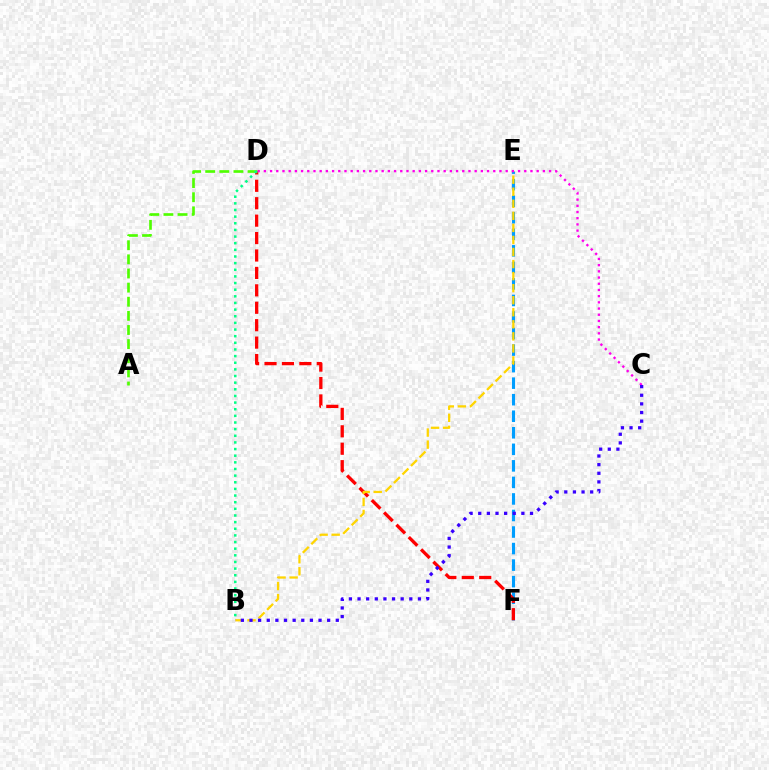{('E', 'F'): [{'color': '#009eff', 'line_style': 'dashed', 'thickness': 2.25}], ('D', 'F'): [{'color': '#ff0000', 'line_style': 'dashed', 'thickness': 2.37}], ('A', 'D'): [{'color': '#4fff00', 'line_style': 'dashed', 'thickness': 1.92}], ('B', 'E'): [{'color': '#ffd500', 'line_style': 'dashed', 'thickness': 1.64}], ('C', 'D'): [{'color': '#ff00ed', 'line_style': 'dotted', 'thickness': 1.68}], ('B', 'D'): [{'color': '#00ff86', 'line_style': 'dotted', 'thickness': 1.8}], ('B', 'C'): [{'color': '#3700ff', 'line_style': 'dotted', 'thickness': 2.34}]}